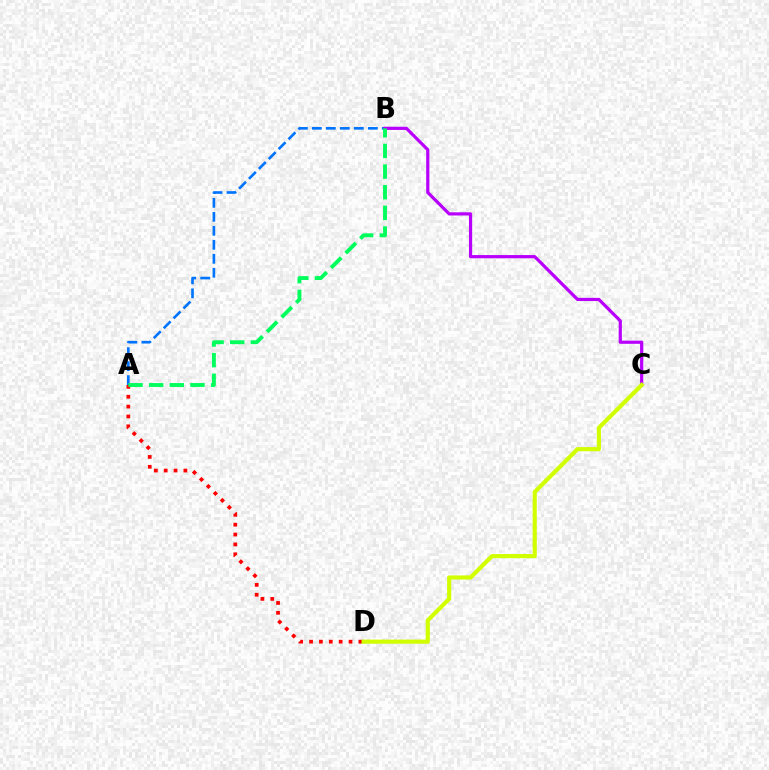{('A', 'B'): [{'color': '#0074ff', 'line_style': 'dashed', 'thickness': 1.9}, {'color': '#00ff5c', 'line_style': 'dashed', 'thickness': 2.8}], ('B', 'C'): [{'color': '#b900ff', 'line_style': 'solid', 'thickness': 2.3}], ('A', 'D'): [{'color': '#ff0000', 'line_style': 'dotted', 'thickness': 2.68}], ('C', 'D'): [{'color': '#d1ff00', 'line_style': 'solid', 'thickness': 2.99}]}